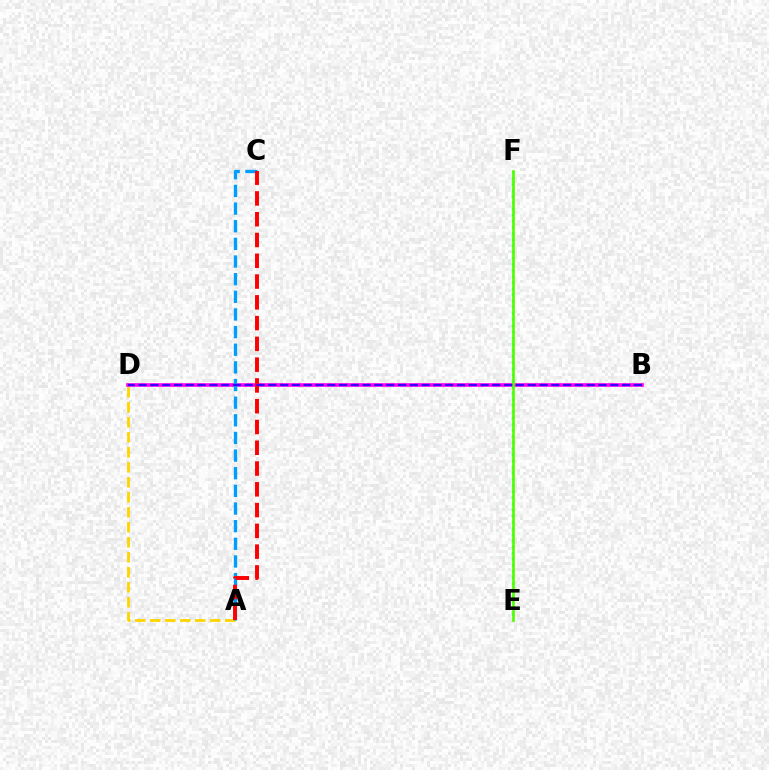{('A', 'D'): [{'color': '#ffd500', 'line_style': 'dashed', 'thickness': 2.04}], ('B', 'D'): [{'color': '#ff00ed', 'line_style': 'solid', 'thickness': 2.6}, {'color': '#3700ff', 'line_style': 'dashed', 'thickness': 1.6}], ('A', 'C'): [{'color': '#009eff', 'line_style': 'dashed', 'thickness': 2.4}, {'color': '#ff0000', 'line_style': 'dashed', 'thickness': 2.82}], ('E', 'F'): [{'color': '#00ff86', 'line_style': 'dotted', 'thickness': 1.67}, {'color': '#4fff00', 'line_style': 'solid', 'thickness': 1.9}]}